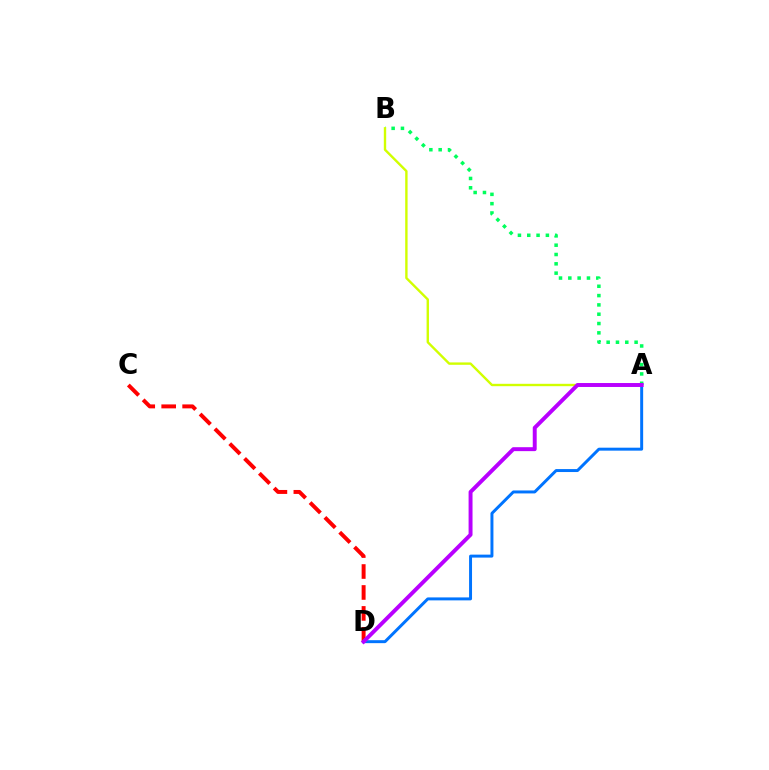{('C', 'D'): [{'color': '#ff0000', 'line_style': 'dashed', 'thickness': 2.85}], ('A', 'B'): [{'color': '#00ff5c', 'line_style': 'dotted', 'thickness': 2.53}, {'color': '#d1ff00', 'line_style': 'solid', 'thickness': 1.72}], ('A', 'D'): [{'color': '#0074ff', 'line_style': 'solid', 'thickness': 2.13}, {'color': '#b900ff', 'line_style': 'solid', 'thickness': 2.83}]}